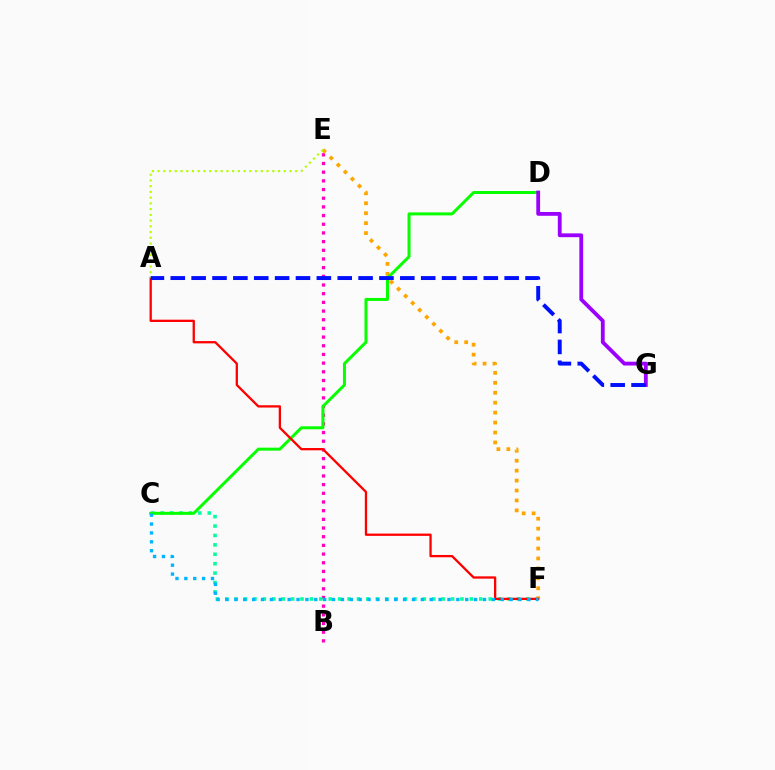{('B', 'E'): [{'color': '#ff00bd', 'line_style': 'dotted', 'thickness': 2.36}], ('C', 'F'): [{'color': '#00ff9d', 'line_style': 'dotted', 'thickness': 2.56}, {'color': '#00b5ff', 'line_style': 'dotted', 'thickness': 2.41}], ('E', 'F'): [{'color': '#ffa500', 'line_style': 'dotted', 'thickness': 2.7}], ('C', 'D'): [{'color': '#08ff00', 'line_style': 'solid', 'thickness': 2.15}], ('D', 'G'): [{'color': '#9b00ff', 'line_style': 'solid', 'thickness': 2.74}], ('A', 'F'): [{'color': '#ff0000', 'line_style': 'solid', 'thickness': 1.65}], ('A', 'E'): [{'color': '#b3ff00', 'line_style': 'dotted', 'thickness': 1.56}], ('A', 'G'): [{'color': '#0010ff', 'line_style': 'dashed', 'thickness': 2.83}]}